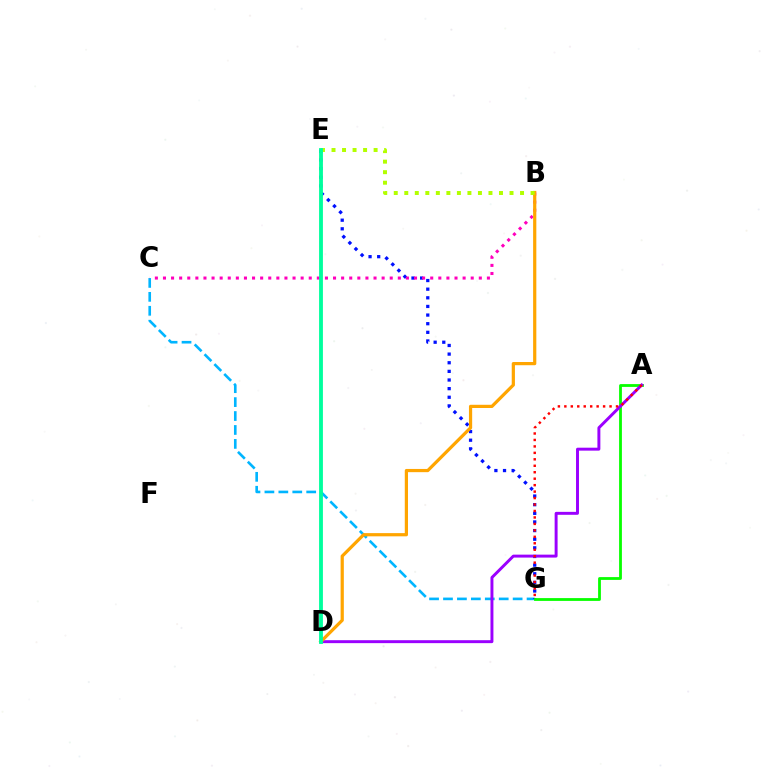{('C', 'G'): [{'color': '#00b5ff', 'line_style': 'dashed', 'thickness': 1.89}], ('E', 'G'): [{'color': '#0010ff', 'line_style': 'dotted', 'thickness': 2.35}], ('A', 'G'): [{'color': '#08ff00', 'line_style': 'solid', 'thickness': 2.02}, {'color': '#ff0000', 'line_style': 'dotted', 'thickness': 1.75}], ('B', 'C'): [{'color': '#ff00bd', 'line_style': 'dotted', 'thickness': 2.2}], ('A', 'D'): [{'color': '#9b00ff', 'line_style': 'solid', 'thickness': 2.12}], ('B', 'D'): [{'color': '#ffa500', 'line_style': 'solid', 'thickness': 2.31}], ('B', 'E'): [{'color': '#b3ff00', 'line_style': 'dotted', 'thickness': 2.86}], ('D', 'E'): [{'color': '#00ff9d', 'line_style': 'solid', 'thickness': 2.76}]}